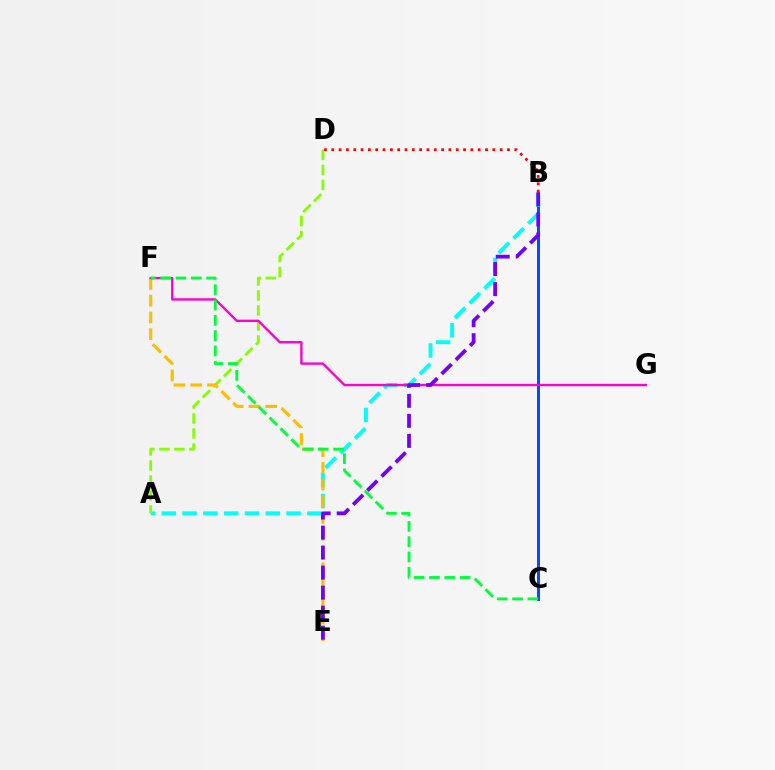{('B', 'C'): [{'color': '#004bff', 'line_style': 'solid', 'thickness': 2.13}], ('A', 'B'): [{'color': '#00fff6', 'line_style': 'dashed', 'thickness': 2.83}], ('A', 'D'): [{'color': '#84ff00', 'line_style': 'dashed', 'thickness': 2.04}], ('E', 'F'): [{'color': '#ffbd00', 'line_style': 'dashed', 'thickness': 2.28}], ('F', 'G'): [{'color': '#ff00cf', 'line_style': 'solid', 'thickness': 1.71}], ('B', 'E'): [{'color': '#7200ff', 'line_style': 'dashed', 'thickness': 2.72}], ('B', 'D'): [{'color': '#ff0000', 'line_style': 'dotted', 'thickness': 1.99}], ('C', 'F'): [{'color': '#00ff39', 'line_style': 'dashed', 'thickness': 2.08}]}